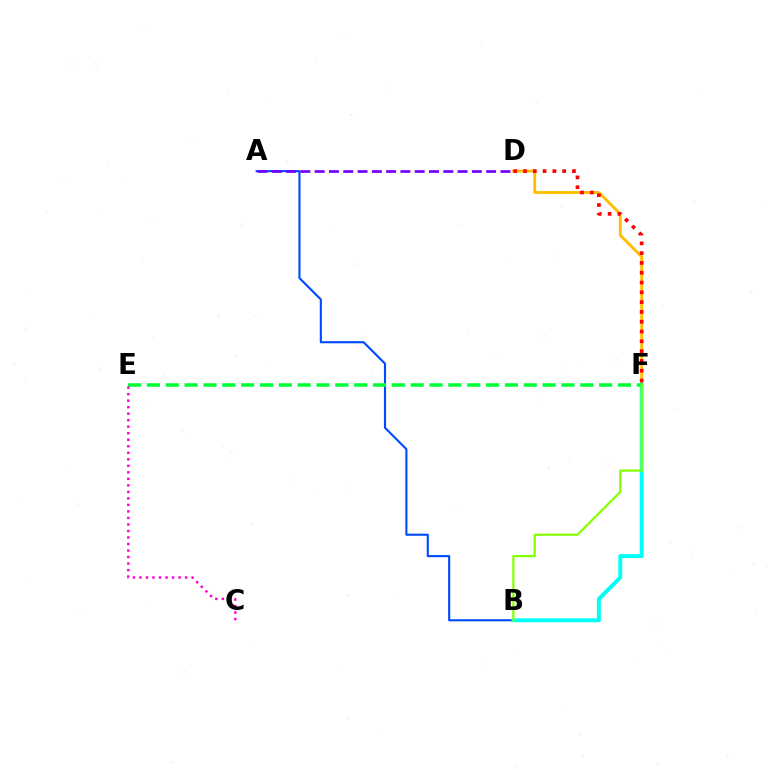{('D', 'F'): [{'color': '#ffbd00', 'line_style': 'solid', 'thickness': 2.05}, {'color': '#ff0000', 'line_style': 'dotted', 'thickness': 2.66}], ('A', 'B'): [{'color': '#004bff', 'line_style': 'solid', 'thickness': 1.53}], ('A', 'D'): [{'color': '#7200ff', 'line_style': 'dashed', 'thickness': 1.94}], ('B', 'F'): [{'color': '#00fff6', 'line_style': 'solid', 'thickness': 2.81}, {'color': '#84ff00', 'line_style': 'solid', 'thickness': 1.58}], ('E', 'F'): [{'color': '#00ff39', 'line_style': 'dashed', 'thickness': 2.56}], ('C', 'E'): [{'color': '#ff00cf', 'line_style': 'dotted', 'thickness': 1.77}]}